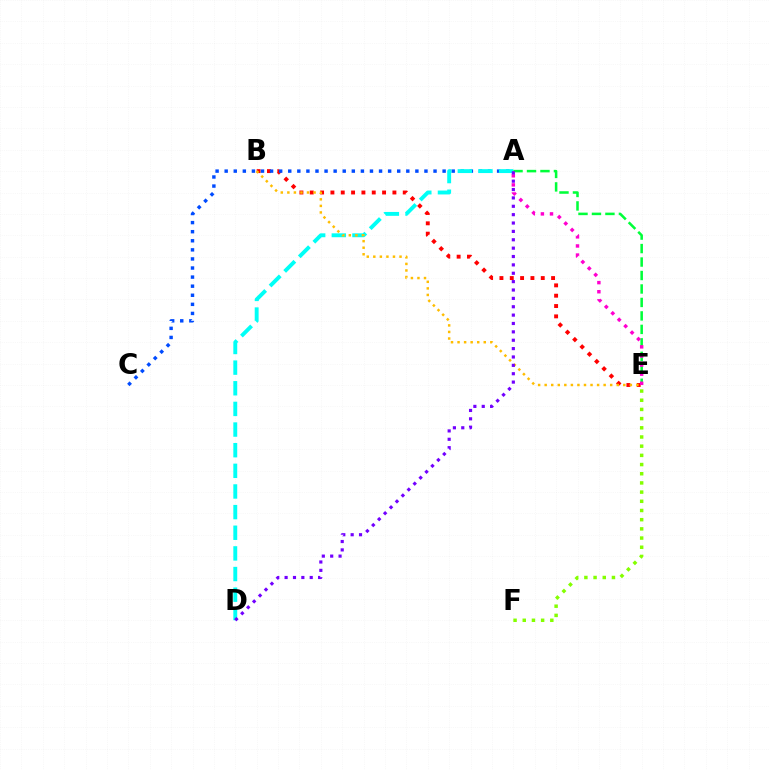{('B', 'E'): [{'color': '#ff0000', 'line_style': 'dotted', 'thickness': 2.81}, {'color': '#ffbd00', 'line_style': 'dotted', 'thickness': 1.78}], ('A', 'C'): [{'color': '#004bff', 'line_style': 'dotted', 'thickness': 2.47}], ('A', 'D'): [{'color': '#00fff6', 'line_style': 'dashed', 'thickness': 2.8}, {'color': '#7200ff', 'line_style': 'dotted', 'thickness': 2.27}], ('A', 'E'): [{'color': '#00ff39', 'line_style': 'dashed', 'thickness': 1.83}, {'color': '#ff00cf', 'line_style': 'dotted', 'thickness': 2.47}], ('E', 'F'): [{'color': '#84ff00', 'line_style': 'dotted', 'thickness': 2.5}]}